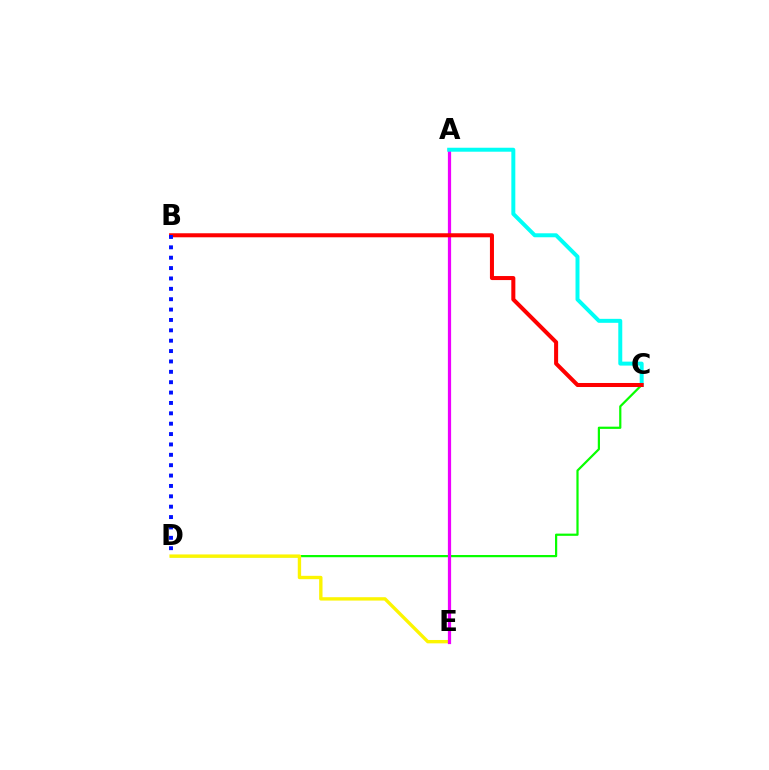{('C', 'D'): [{'color': '#08ff00', 'line_style': 'solid', 'thickness': 1.6}], ('D', 'E'): [{'color': '#fcf500', 'line_style': 'solid', 'thickness': 2.42}], ('A', 'E'): [{'color': '#ee00ff', 'line_style': 'solid', 'thickness': 2.32}], ('A', 'C'): [{'color': '#00fff6', 'line_style': 'solid', 'thickness': 2.86}], ('B', 'C'): [{'color': '#ff0000', 'line_style': 'solid', 'thickness': 2.9}], ('B', 'D'): [{'color': '#0010ff', 'line_style': 'dotted', 'thickness': 2.82}]}